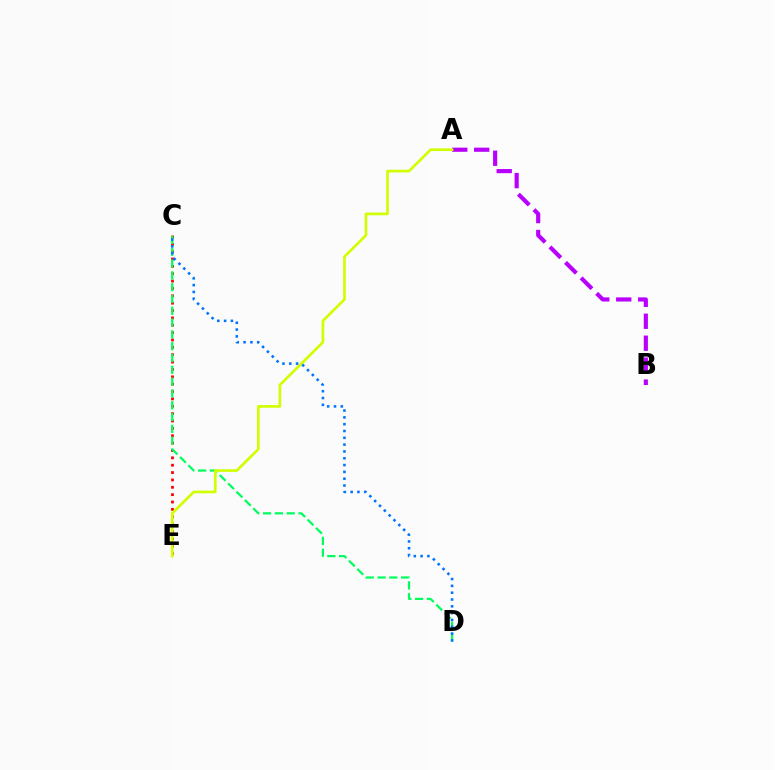{('C', 'E'): [{'color': '#ff0000', 'line_style': 'dotted', 'thickness': 2.0}], ('A', 'B'): [{'color': '#b900ff', 'line_style': 'dashed', 'thickness': 2.98}], ('C', 'D'): [{'color': '#00ff5c', 'line_style': 'dashed', 'thickness': 1.6}, {'color': '#0074ff', 'line_style': 'dotted', 'thickness': 1.85}], ('A', 'E'): [{'color': '#d1ff00', 'line_style': 'solid', 'thickness': 1.93}]}